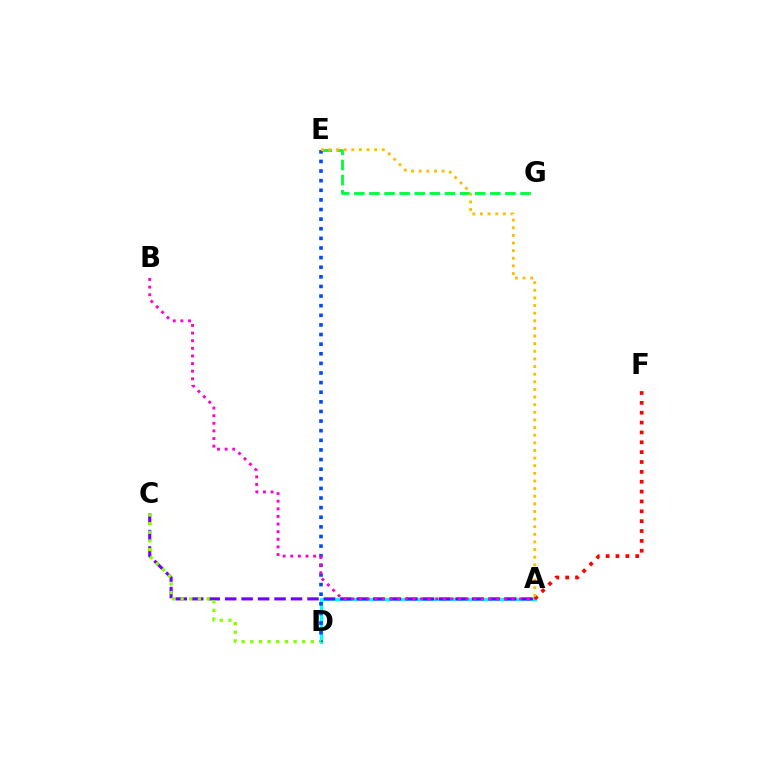{('E', 'G'): [{'color': '#00ff39', 'line_style': 'dashed', 'thickness': 2.05}], ('A', 'D'): [{'color': '#00fff6', 'line_style': 'solid', 'thickness': 2.38}], ('A', 'C'): [{'color': '#7200ff', 'line_style': 'dashed', 'thickness': 2.24}], ('A', 'F'): [{'color': '#ff0000', 'line_style': 'dotted', 'thickness': 2.68}], ('D', 'E'): [{'color': '#004bff', 'line_style': 'dotted', 'thickness': 2.61}], ('A', 'B'): [{'color': '#ff00cf', 'line_style': 'dotted', 'thickness': 2.07}], ('C', 'D'): [{'color': '#84ff00', 'line_style': 'dotted', 'thickness': 2.35}], ('A', 'E'): [{'color': '#ffbd00', 'line_style': 'dotted', 'thickness': 2.07}]}